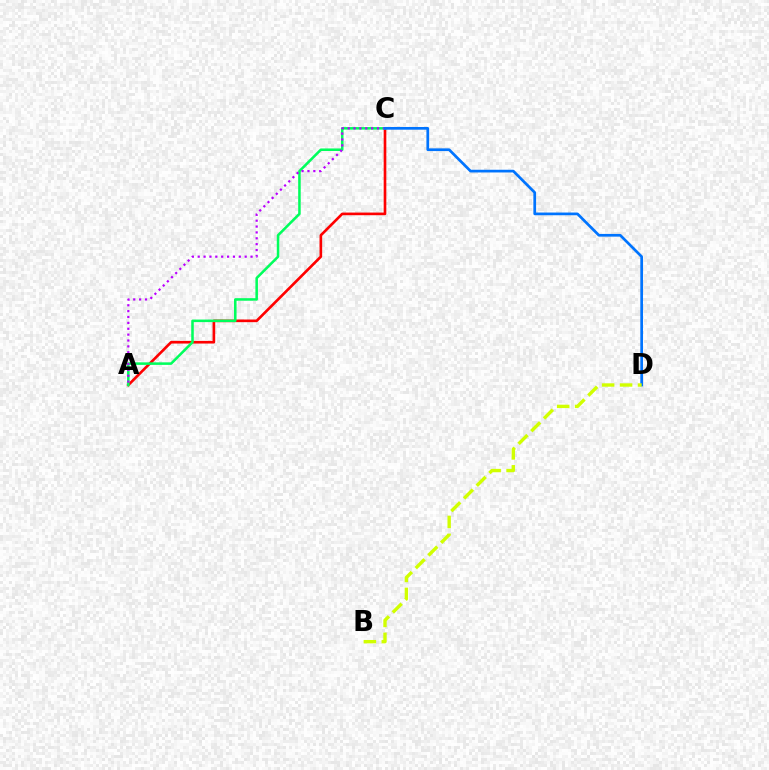{('A', 'C'): [{'color': '#ff0000', 'line_style': 'solid', 'thickness': 1.91}, {'color': '#00ff5c', 'line_style': 'solid', 'thickness': 1.83}, {'color': '#b900ff', 'line_style': 'dotted', 'thickness': 1.6}], ('C', 'D'): [{'color': '#0074ff', 'line_style': 'solid', 'thickness': 1.95}], ('B', 'D'): [{'color': '#d1ff00', 'line_style': 'dashed', 'thickness': 2.44}]}